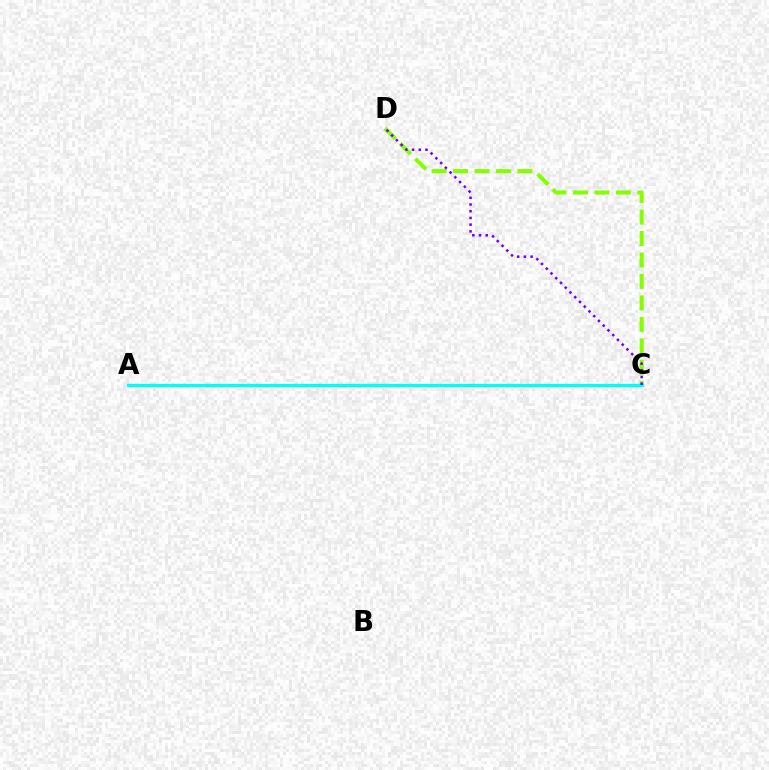{('A', 'C'): [{'color': '#ff0000', 'line_style': 'dashed', 'thickness': 2.04}, {'color': '#00fff6', 'line_style': 'solid', 'thickness': 2.35}], ('C', 'D'): [{'color': '#84ff00', 'line_style': 'dashed', 'thickness': 2.91}, {'color': '#7200ff', 'line_style': 'dotted', 'thickness': 1.82}]}